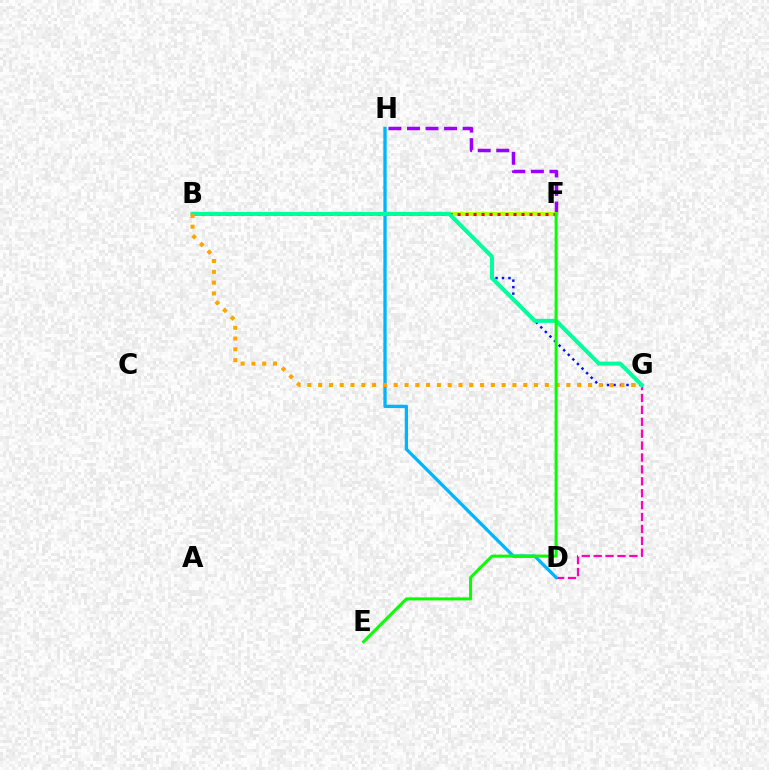{('D', 'G'): [{'color': '#ff00bd', 'line_style': 'dashed', 'thickness': 1.62}], ('D', 'H'): [{'color': '#00b5ff', 'line_style': 'solid', 'thickness': 2.38}], ('F', 'H'): [{'color': '#9b00ff', 'line_style': 'dashed', 'thickness': 2.52}], ('B', 'G'): [{'color': '#0010ff', 'line_style': 'dotted', 'thickness': 1.76}, {'color': '#00ff9d', 'line_style': 'solid', 'thickness': 2.9}, {'color': '#ffa500', 'line_style': 'dotted', 'thickness': 2.93}], ('B', 'F'): [{'color': '#b3ff00', 'line_style': 'solid', 'thickness': 2.82}, {'color': '#ff0000', 'line_style': 'dotted', 'thickness': 2.17}], ('E', 'F'): [{'color': '#08ff00', 'line_style': 'solid', 'thickness': 2.17}]}